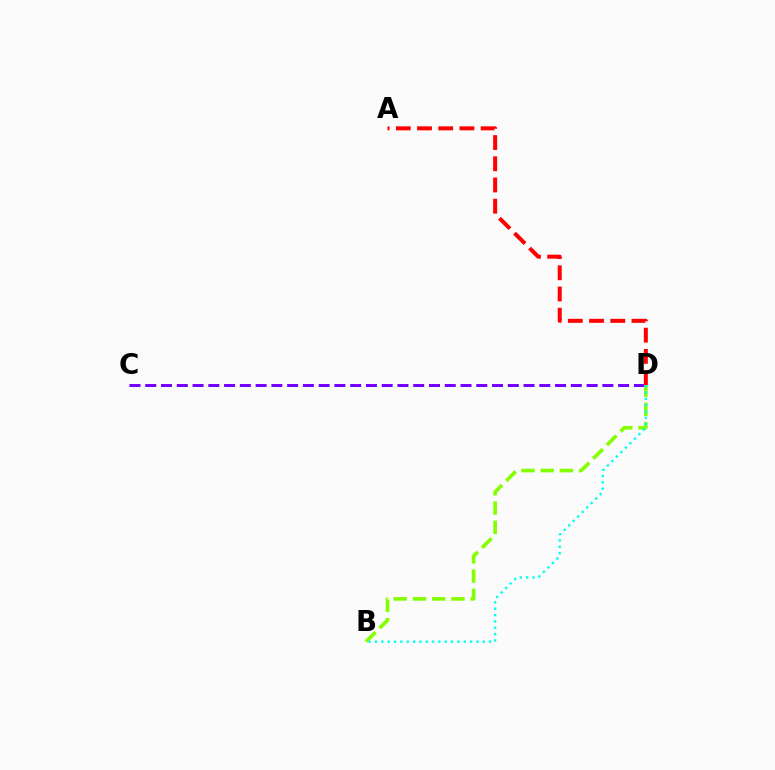{('C', 'D'): [{'color': '#7200ff', 'line_style': 'dashed', 'thickness': 2.14}], ('B', 'D'): [{'color': '#84ff00', 'line_style': 'dashed', 'thickness': 2.61}, {'color': '#00fff6', 'line_style': 'dotted', 'thickness': 1.72}], ('A', 'D'): [{'color': '#ff0000', 'line_style': 'dashed', 'thickness': 2.88}]}